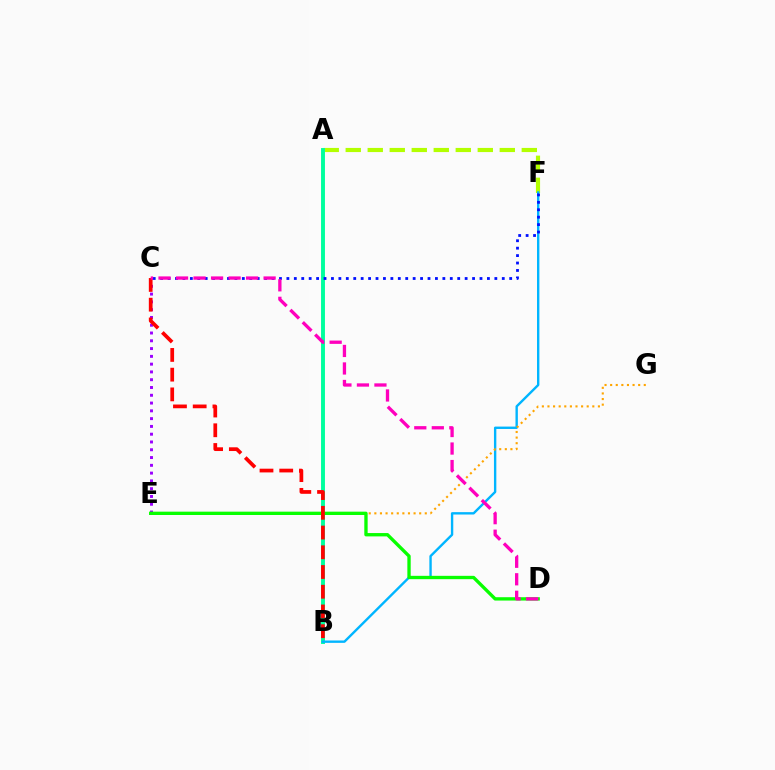{('A', 'F'): [{'color': '#b3ff00', 'line_style': 'dashed', 'thickness': 2.99}], ('A', 'B'): [{'color': '#00ff9d', 'line_style': 'solid', 'thickness': 2.81}], ('B', 'F'): [{'color': '#00b5ff', 'line_style': 'solid', 'thickness': 1.72}], ('E', 'G'): [{'color': '#ffa500', 'line_style': 'dotted', 'thickness': 1.52}], ('C', 'E'): [{'color': '#9b00ff', 'line_style': 'dotted', 'thickness': 2.11}], ('D', 'E'): [{'color': '#08ff00', 'line_style': 'solid', 'thickness': 2.4}], ('B', 'C'): [{'color': '#ff0000', 'line_style': 'dashed', 'thickness': 2.68}], ('C', 'F'): [{'color': '#0010ff', 'line_style': 'dotted', 'thickness': 2.02}], ('C', 'D'): [{'color': '#ff00bd', 'line_style': 'dashed', 'thickness': 2.38}]}